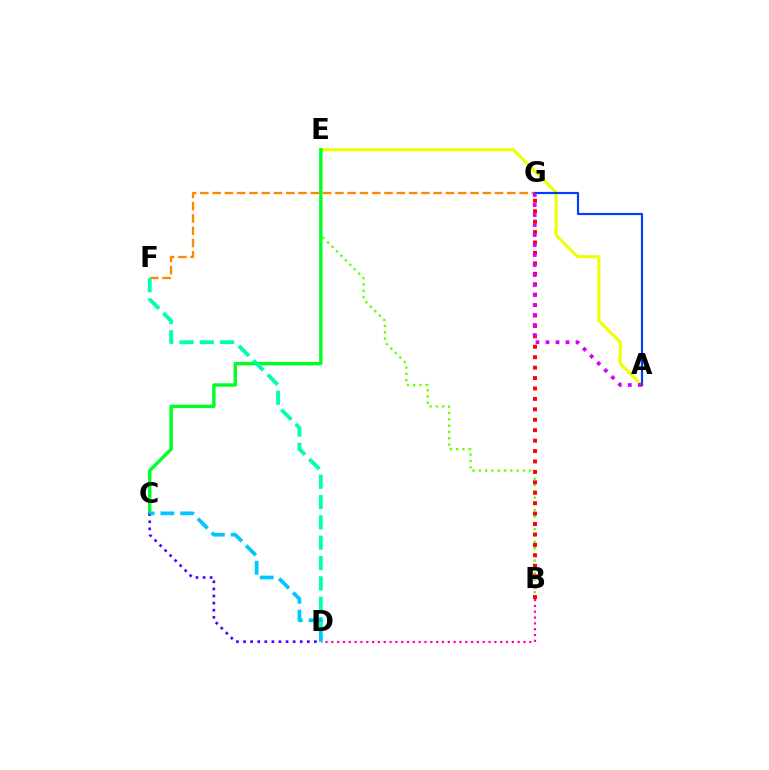{('A', 'E'): [{'color': '#eeff00', 'line_style': 'solid', 'thickness': 2.2}], ('B', 'E'): [{'color': '#66ff00', 'line_style': 'dotted', 'thickness': 1.71}], ('C', 'E'): [{'color': '#00ff27', 'line_style': 'solid', 'thickness': 2.44}], ('F', 'G'): [{'color': '#ff8800', 'line_style': 'dashed', 'thickness': 1.67}], ('C', 'D'): [{'color': '#4f00ff', 'line_style': 'dotted', 'thickness': 1.93}, {'color': '#00c7ff', 'line_style': 'dashed', 'thickness': 2.69}], ('B', 'D'): [{'color': '#ff00a0', 'line_style': 'dotted', 'thickness': 1.58}], ('B', 'G'): [{'color': '#ff0000', 'line_style': 'dotted', 'thickness': 2.83}], ('D', 'F'): [{'color': '#00ffaf', 'line_style': 'dashed', 'thickness': 2.76}], ('A', 'G'): [{'color': '#003fff', 'line_style': 'solid', 'thickness': 1.56}, {'color': '#d600ff', 'line_style': 'dotted', 'thickness': 2.72}]}